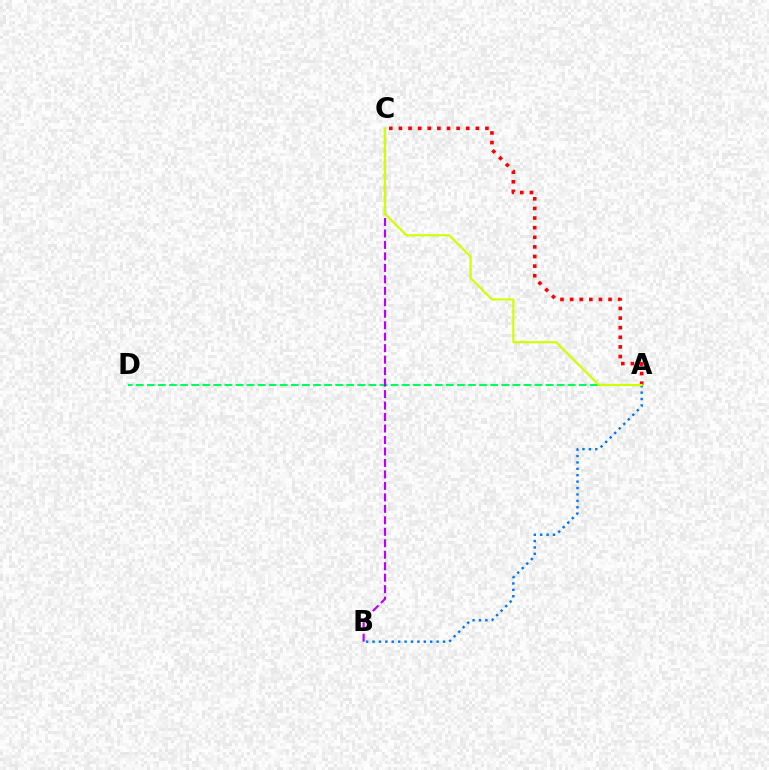{('A', 'C'): [{'color': '#ff0000', 'line_style': 'dotted', 'thickness': 2.61}, {'color': '#d1ff00', 'line_style': 'solid', 'thickness': 1.56}], ('A', 'D'): [{'color': '#00ff5c', 'line_style': 'dashed', 'thickness': 1.5}], ('A', 'B'): [{'color': '#0074ff', 'line_style': 'dotted', 'thickness': 1.74}], ('B', 'C'): [{'color': '#b900ff', 'line_style': 'dashed', 'thickness': 1.56}]}